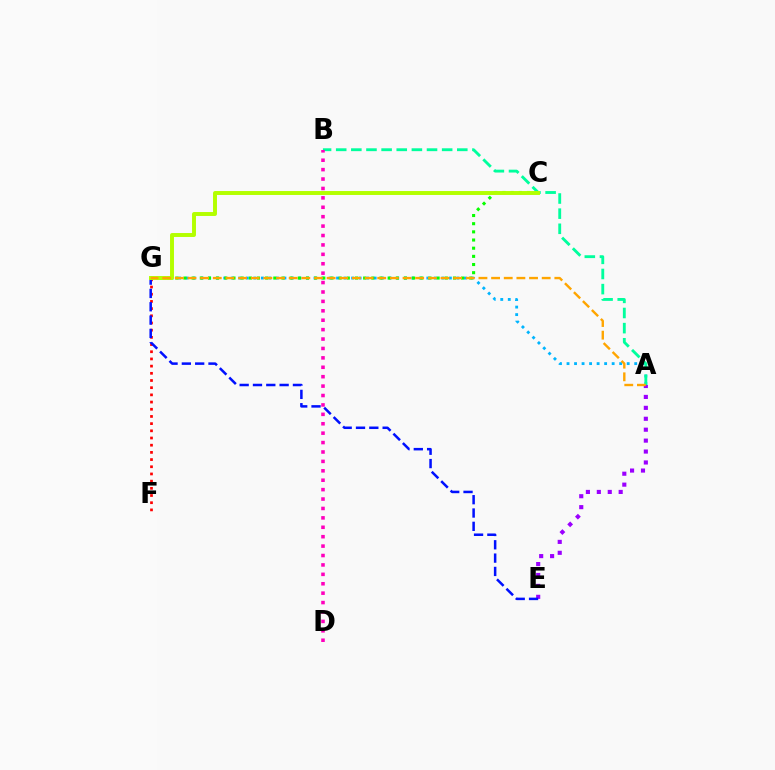{('F', 'G'): [{'color': '#ff0000', 'line_style': 'dotted', 'thickness': 1.95}], ('A', 'G'): [{'color': '#00b5ff', 'line_style': 'dotted', 'thickness': 2.04}, {'color': '#ffa500', 'line_style': 'dashed', 'thickness': 1.72}], ('C', 'G'): [{'color': '#08ff00', 'line_style': 'dotted', 'thickness': 2.22}, {'color': '#b3ff00', 'line_style': 'solid', 'thickness': 2.83}], ('A', 'E'): [{'color': '#9b00ff', 'line_style': 'dotted', 'thickness': 2.97}], ('A', 'B'): [{'color': '#00ff9d', 'line_style': 'dashed', 'thickness': 2.06}], ('B', 'D'): [{'color': '#ff00bd', 'line_style': 'dotted', 'thickness': 2.56}], ('E', 'G'): [{'color': '#0010ff', 'line_style': 'dashed', 'thickness': 1.81}]}